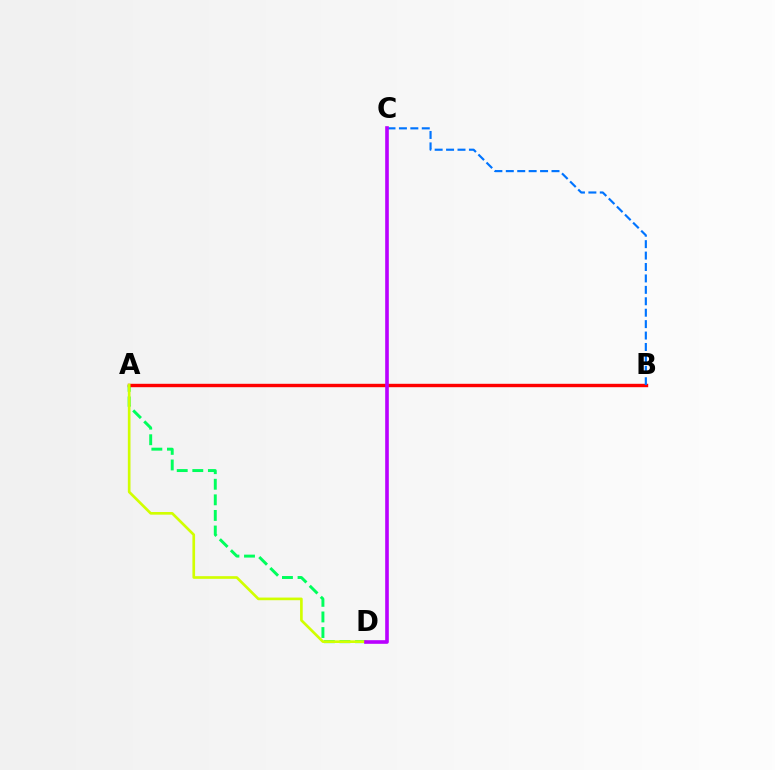{('A', 'D'): [{'color': '#00ff5c', 'line_style': 'dashed', 'thickness': 2.12}, {'color': '#d1ff00', 'line_style': 'solid', 'thickness': 1.92}], ('A', 'B'): [{'color': '#ff0000', 'line_style': 'solid', 'thickness': 2.45}], ('B', 'C'): [{'color': '#0074ff', 'line_style': 'dashed', 'thickness': 1.55}], ('C', 'D'): [{'color': '#b900ff', 'line_style': 'solid', 'thickness': 2.61}]}